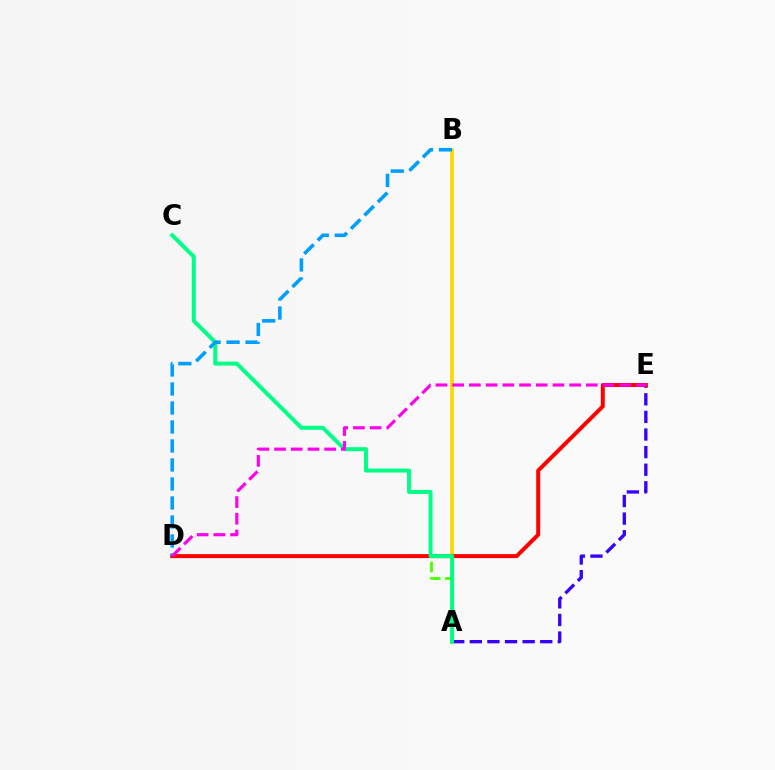{('A', 'D'): [{'color': '#4fff00', 'line_style': 'dashed', 'thickness': 2.06}], ('A', 'E'): [{'color': '#3700ff', 'line_style': 'dashed', 'thickness': 2.39}], ('A', 'B'): [{'color': '#ffd500', 'line_style': 'solid', 'thickness': 2.65}], ('D', 'E'): [{'color': '#ff0000', 'line_style': 'solid', 'thickness': 2.86}, {'color': '#ff00ed', 'line_style': 'dashed', 'thickness': 2.27}], ('A', 'C'): [{'color': '#00ff86', 'line_style': 'solid', 'thickness': 2.88}], ('B', 'D'): [{'color': '#009eff', 'line_style': 'dashed', 'thickness': 2.58}]}